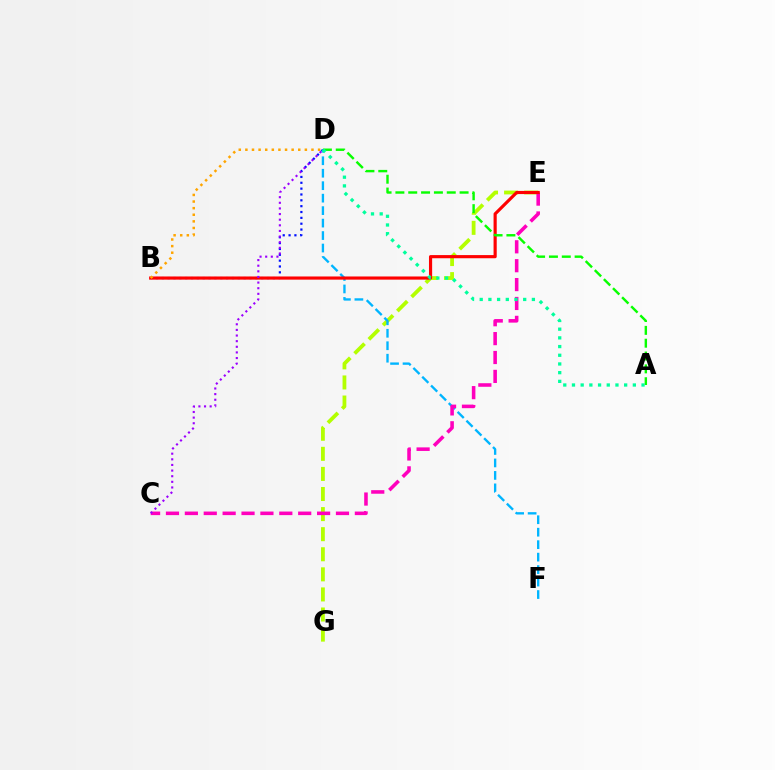{('B', 'D'): [{'color': '#0010ff', 'line_style': 'dotted', 'thickness': 1.59}, {'color': '#ffa500', 'line_style': 'dotted', 'thickness': 1.8}], ('E', 'G'): [{'color': '#b3ff00', 'line_style': 'dashed', 'thickness': 2.73}], ('D', 'F'): [{'color': '#00b5ff', 'line_style': 'dashed', 'thickness': 1.69}], ('C', 'E'): [{'color': '#ff00bd', 'line_style': 'dashed', 'thickness': 2.57}], ('B', 'E'): [{'color': '#ff0000', 'line_style': 'solid', 'thickness': 2.27}], ('A', 'D'): [{'color': '#08ff00', 'line_style': 'dashed', 'thickness': 1.74}, {'color': '#00ff9d', 'line_style': 'dotted', 'thickness': 2.36}], ('C', 'D'): [{'color': '#9b00ff', 'line_style': 'dotted', 'thickness': 1.53}]}